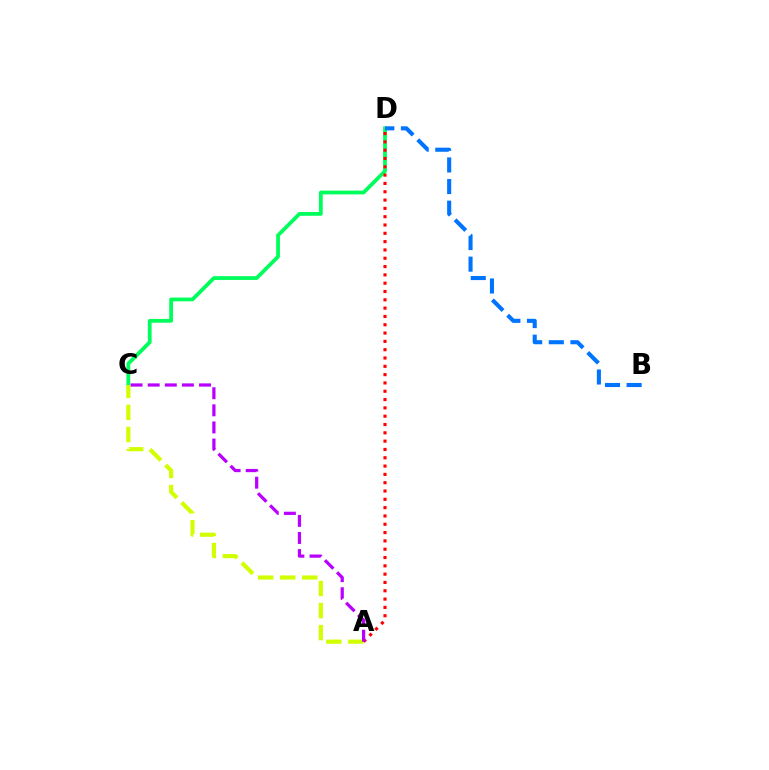{('C', 'D'): [{'color': '#00ff5c', 'line_style': 'solid', 'thickness': 2.72}], ('A', 'C'): [{'color': '#d1ff00', 'line_style': 'dashed', 'thickness': 3.0}, {'color': '#b900ff', 'line_style': 'dashed', 'thickness': 2.32}], ('A', 'D'): [{'color': '#ff0000', 'line_style': 'dotted', 'thickness': 2.26}], ('B', 'D'): [{'color': '#0074ff', 'line_style': 'dashed', 'thickness': 2.94}]}